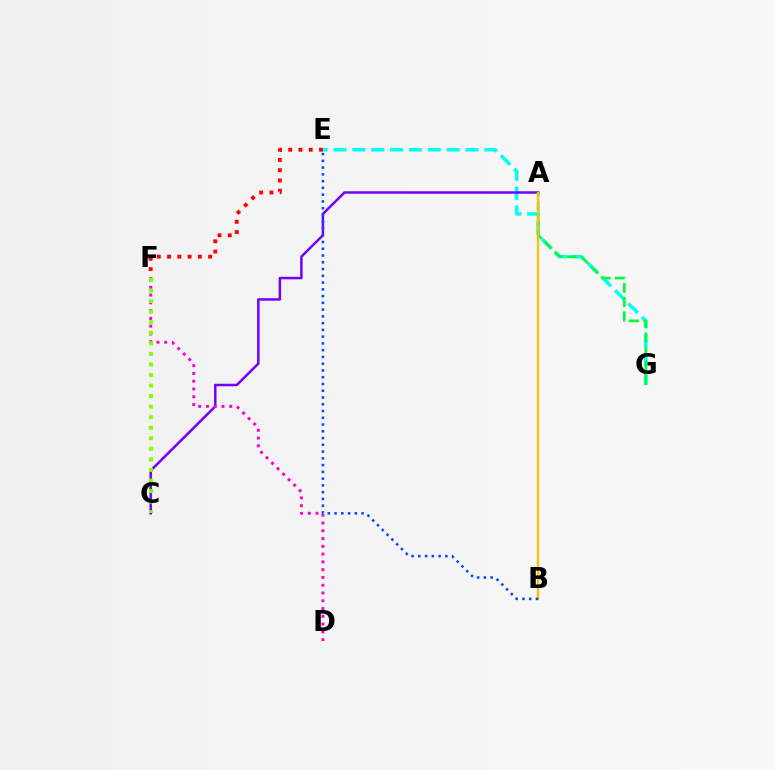{('E', 'G'): [{'color': '#00fff6', 'line_style': 'dashed', 'thickness': 2.56}], ('A', 'C'): [{'color': '#7200ff', 'line_style': 'solid', 'thickness': 1.8}], ('D', 'F'): [{'color': '#ff00cf', 'line_style': 'dotted', 'thickness': 2.11}], ('A', 'G'): [{'color': '#00ff39', 'line_style': 'dashed', 'thickness': 1.93}], ('C', 'F'): [{'color': '#84ff00', 'line_style': 'dotted', 'thickness': 2.87}], ('A', 'B'): [{'color': '#ffbd00', 'line_style': 'solid', 'thickness': 1.63}], ('B', 'E'): [{'color': '#004bff', 'line_style': 'dotted', 'thickness': 1.84}], ('E', 'F'): [{'color': '#ff0000', 'line_style': 'dotted', 'thickness': 2.79}]}